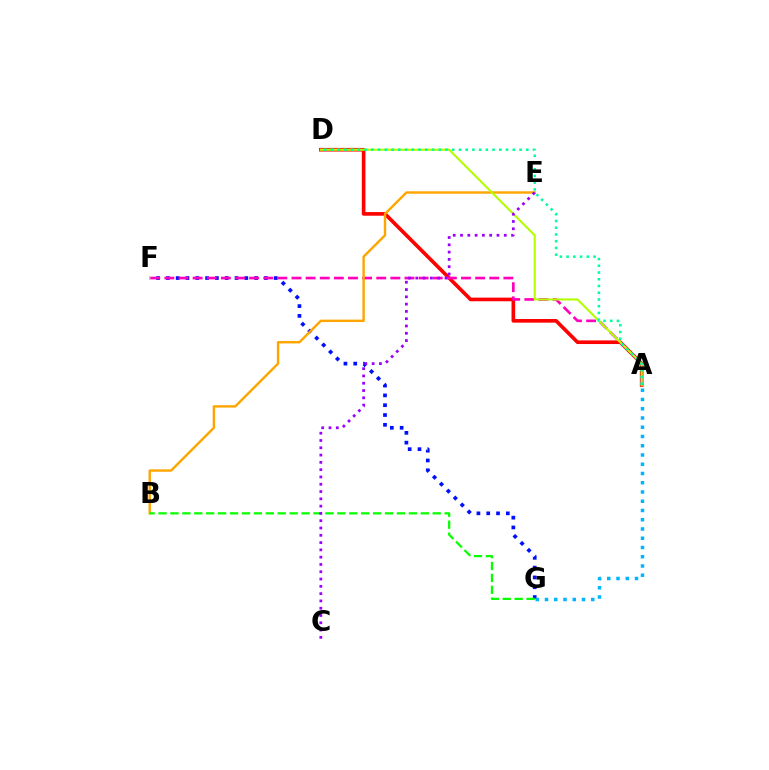{('A', 'D'): [{'color': '#ff0000', 'line_style': 'solid', 'thickness': 2.62}, {'color': '#b3ff00', 'line_style': 'solid', 'thickness': 1.51}, {'color': '#00ff9d', 'line_style': 'dotted', 'thickness': 1.83}], ('F', 'G'): [{'color': '#0010ff', 'line_style': 'dotted', 'thickness': 2.66}], ('A', 'F'): [{'color': '#ff00bd', 'line_style': 'dashed', 'thickness': 1.92}], ('B', 'E'): [{'color': '#ffa500', 'line_style': 'solid', 'thickness': 1.74}], ('B', 'G'): [{'color': '#08ff00', 'line_style': 'dashed', 'thickness': 1.62}], ('C', 'E'): [{'color': '#9b00ff', 'line_style': 'dotted', 'thickness': 1.98}], ('A', 'G'): [{'color': '#00b5ff', 'line_style': 'dotted', 'thickness': 2.51}]}